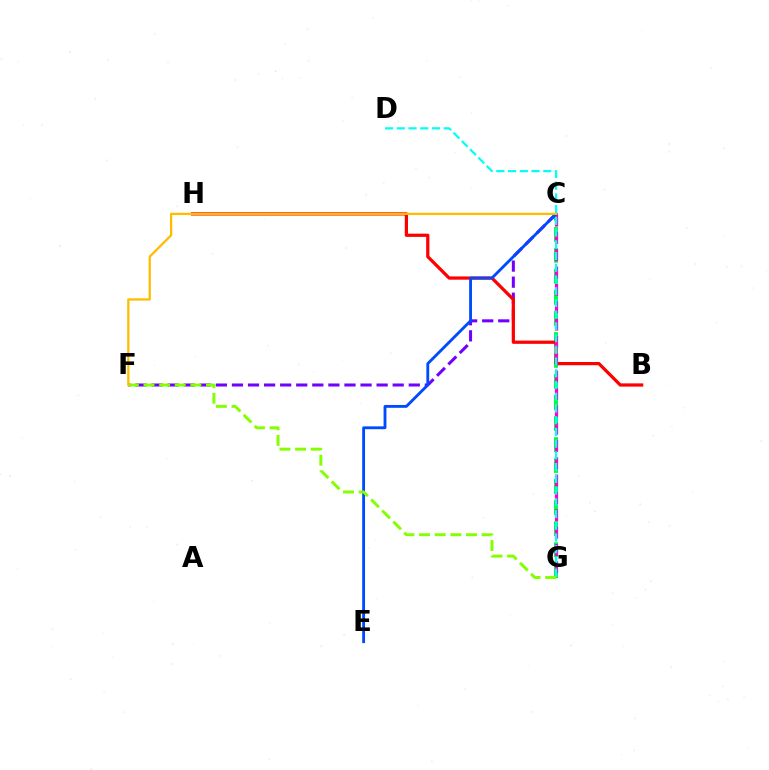{('C', 'G'): [{'color': '#00ff39', 'line_style': 'dashed', 'thickness': 2.86}, {'color': '#ff00cf', 'line_style': 'dashed', 'thickness': 2.36}], ('C', 'F'): [{'color': '#7200ff', 'line_style': 'dashed', 'thickness': 2.18}, {'color': '#ffbd00', 'line_style': 'solid', 'thickness': 1.65}], ('B', 'H'): [{'color': '#ff0000', 'line_style': 'solid', 'thickness': 2.33}], ('C', 'E'): [{'color': '#004bff', 'line_style': 'solid', 'thickness': 2.05}], ('D', 'G'): [{'color': '#00fff6', 'line_style': 'dashed', 'thickness': 1.59}], ('F', 'G'): [{'color': '#84ff00', 'line_style': 'dashed', 'thickness': 2.12}]}